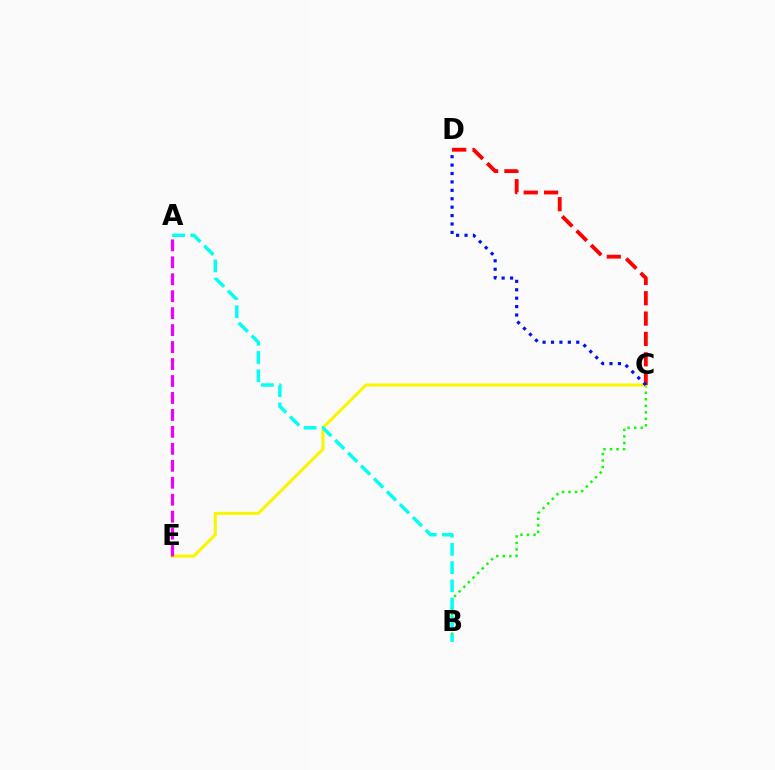{('B', 'C'): [{'color': '#08ff00', 'line_style': 'dotted', 'thickness': 1.77}], ('C', 'E'): [{'color': '#fcf500', 'line_style': 'solid', 'thickness': 2.2}], ('C', 'D'): [{'color': '#ff0000', 'line_style': 'dashed', 'thickness': 2.76}, {'color': '#0010ff', 'line_style': 'dotted', 'thickness': 2.29}], ('A', 'B'): [{'color': '#00fff6', 'line_style': 'dashed', 'thickness': 2.48}], ('A', 'E'): [{'color': '#ee00ff', 'line_style': 'dashed', 'thickness': 2.3}]}